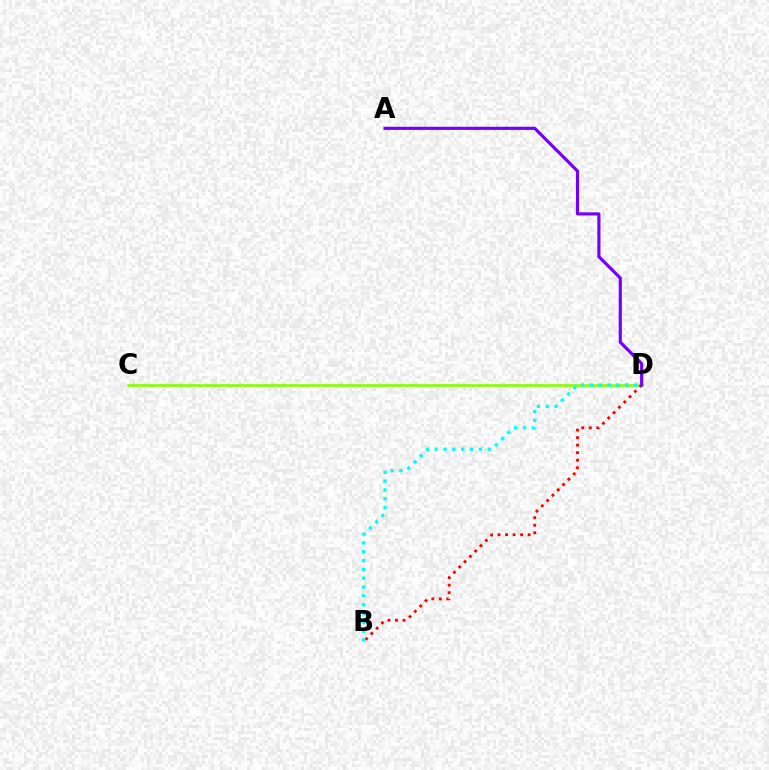{('C', 'D'): [{'color': '#84ff00', 'line_style': 'solid', 'thickness': 1.91}], ('B', 'D'): [{'color': '#ff0000', 'line_style': 'dotted', 'thickness': 2.04}, {'color': '#00fff6', 'line_style': 'dotted', 'thickness': 2.4}], ('A', 'D'): [{'color': '#7200ff', 'line_style': 'solid', 'thickness': 2.26}]}